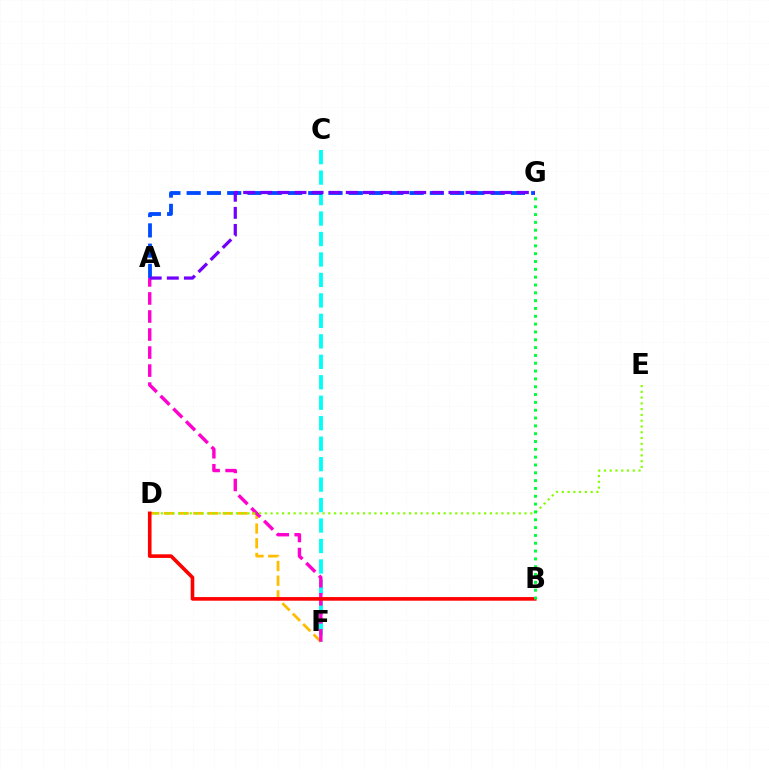{('C', 'F'): [{'color': '#00fff6', 'line_style': 'dashed', 'thickness': 2.78}], ('D', 'F'): [{'color': '#ffbd00', 'line_style': 'dashed', 'thickness': 2.0}], ('A', 'F'): [{'color': '#ff00cf', 'line_style': 'dashed', 'thickness': 2.45}], ('D', 'E'): [{'color': '#84ff00', 'line_style': 'dotted', 'thickness': 1.57}], ('A', 'G'): [{'color': '#004bff', 'line_style': 'dashed', 'thickness': 2.75}, {'color': '#7200ff', 'line_style': 'dashed', 'thickness': 2.32}], ('B', 'D'): [{'color': '#ff0000', 'line_style': 'solid', 'thickness': 2.61}], ('B', 'G'): [{'color': '#00ff39', 'line_style': 'dotted', 'thickness': 2.13}]}